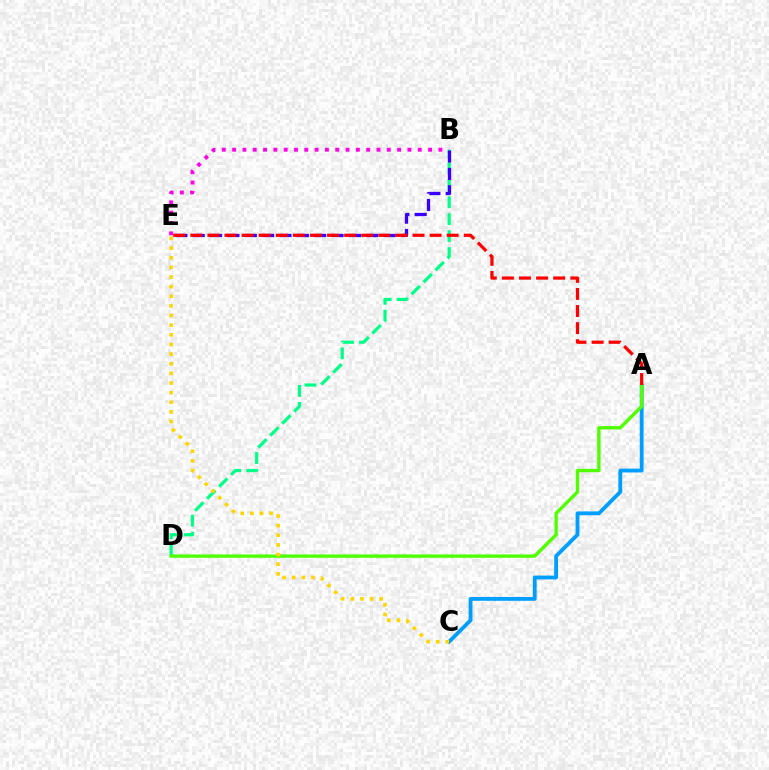{('A', 'C'): [{'color': '#009eff', 'line_style': 'solid', 'thickness': 2.75}], ('B', 'E'): [{'color': '#ff00ed', 'line_style': 'dotted', 'thickness': 2.8}, {'color': '#3700ff', 'line_style': 'dashed', 'thickness': 2.36}], ('B', 'D'): [{'color': '#00ff86', 'line_style': 'dashed', 'thickness': 2.3}], ('A', 'D'): [{'color': '#4fff00', 'line_style': 'solid', 'thickness': 2.41}], ('A', 'E'): [{'color': '#ff0000', 'line_style': 'dashed', 'thickness': 2.32}], ('C', 'E'): [{'color': '#ffd500', 'line_style': 'dotted', 'thickness': 2.62}]}